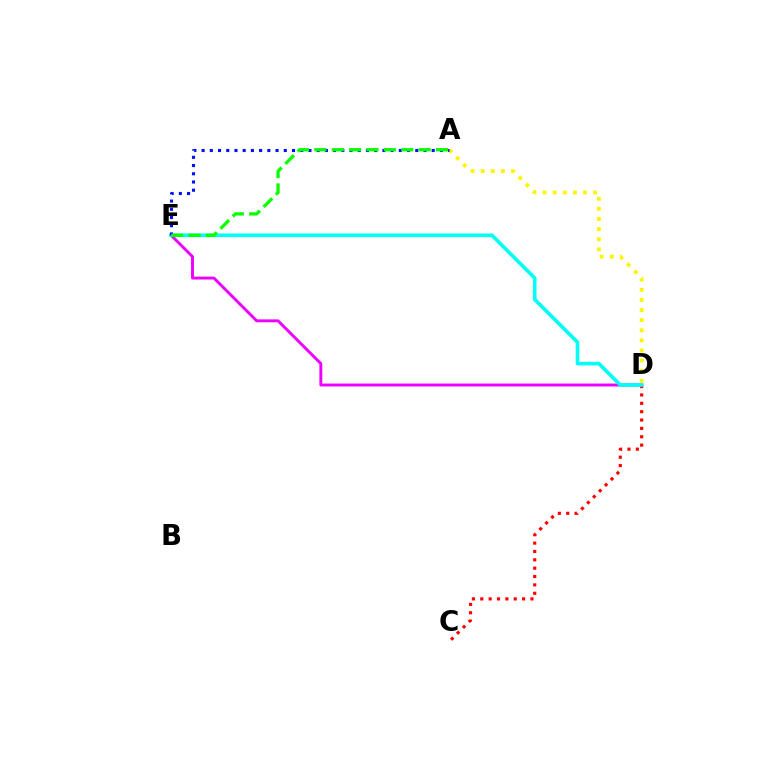{('C', 'D'): [{'color': '#ff0000', 'line_style': 'dotted', 'thickness': 2.27}], ('D', 'E'): [{'color': '#ee00ff', 'line_style': 'solid', 'thickness': 2.1}, {'color': '#00fff6', 'line_style': 'solid', 'thickness': 2.6}], ('A', 'D'): [{'color': '#fcf500', 'line_style': 'dotted', 'thickness': 2.75}], ('A', 'E'): [{'color': '#0010ff', 'line_style': 'dotted', 'thickness': 2.23}, {'color': '#08ff00', 'line_style': 'dashed', 'thickness': 2.36}]}